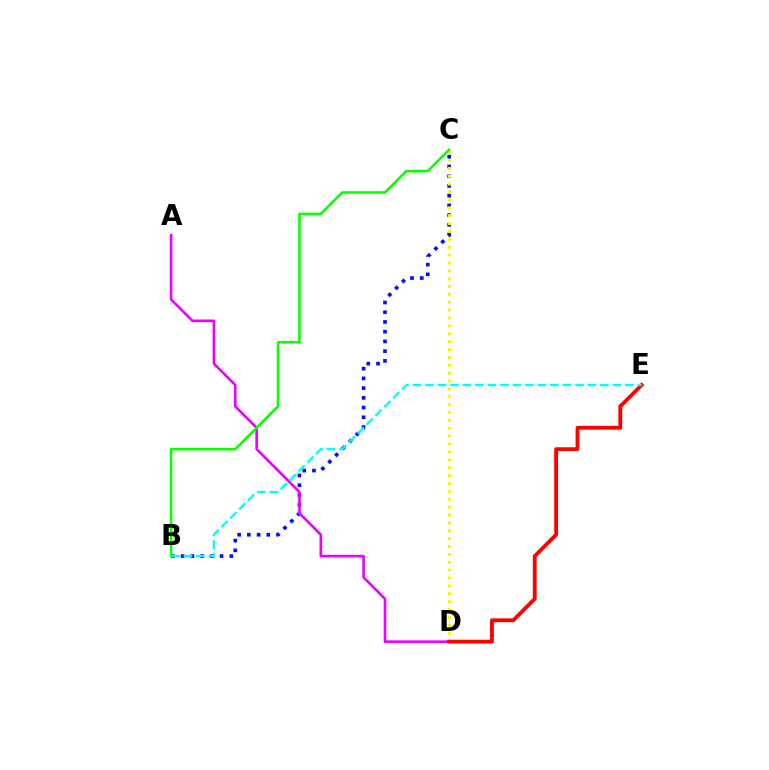{('B', 'C'): [{'color': '#0010ff', 'line_style': 'dotted', 'thickness': 2.64}, {'color': '#08ff00', 'line_style': 'solid', 'thickness': 1.85}], ('A', 'D'): [{'color': '#ee00ff', 'line_style': 'solid', 'thickness': 1.9}], ('C', 'D'): [{'color': '#fcf500', 'line_style': 'dotted', 'thickness': 2.14}], ('D', 'E'): [{'color': '#ff0000', 'line_style': 'solid', 'thickness': 2.75}], ('B', 'E'): [{'color': '#00fff6', 'line_style': 'dashed', 'thickness': 1.7}]}